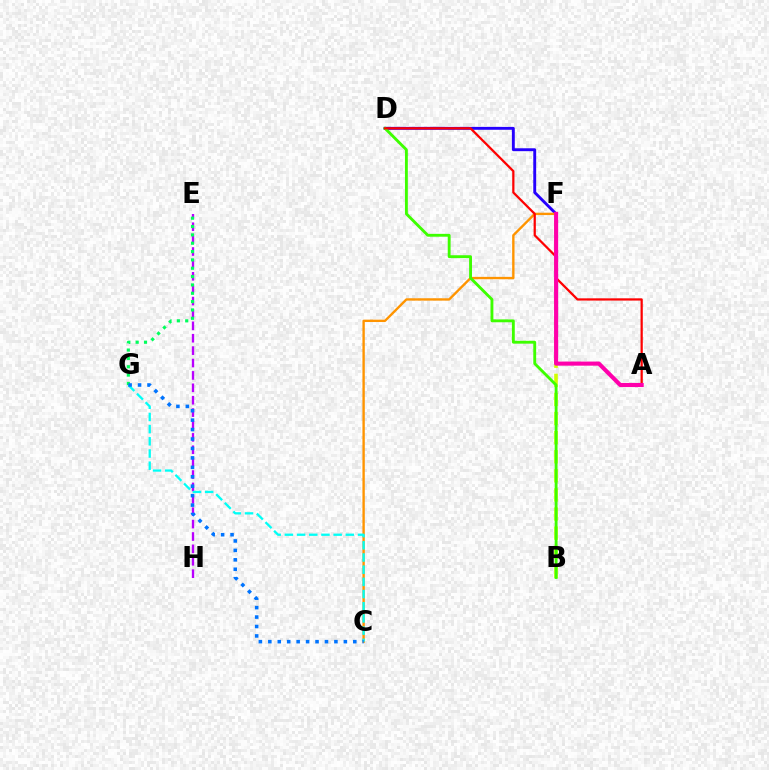{('E', 'H'): [{'color': '#b900ff', 'line_style': 'dashed', 'thickness': 1.68}], ('D', 'F'): [{'color': '#2500ff', 'line_style': 'solid', 'thickness': 2.08}], ('C', 'F'): [{'color': '#ff9400', 'line_style': 'solid', 'thickness': 1.71}], ('B', 'F'): [{'color': '#d1ff00', 'line_style': 'dashed', 'thickness': 2.59}], ('B', 'D'): [{'color': '#3dff00', 'line_style': 'solid', 'thickness': 2.06}], ('A', 'D'): [{'color': '#ff0000', 'line_style': 'solid', 'thickness': 1.61}], ('A', 'F'): [{'color': '#ff00ac', 'line_style': 'solid', 'thickness': 2.96}], ('C', 'G'): [{'color': '#00fff6', 'line_style': 'dashed', 'thickness': 1.66}, {'color': '#0074ff', 'line_style': 'dotted', 'thickness': 2.57}], ('E', 'G'): [{'color': '#00ff5c', 'line_style': 'dotted', 'thickness': 2.27}]}